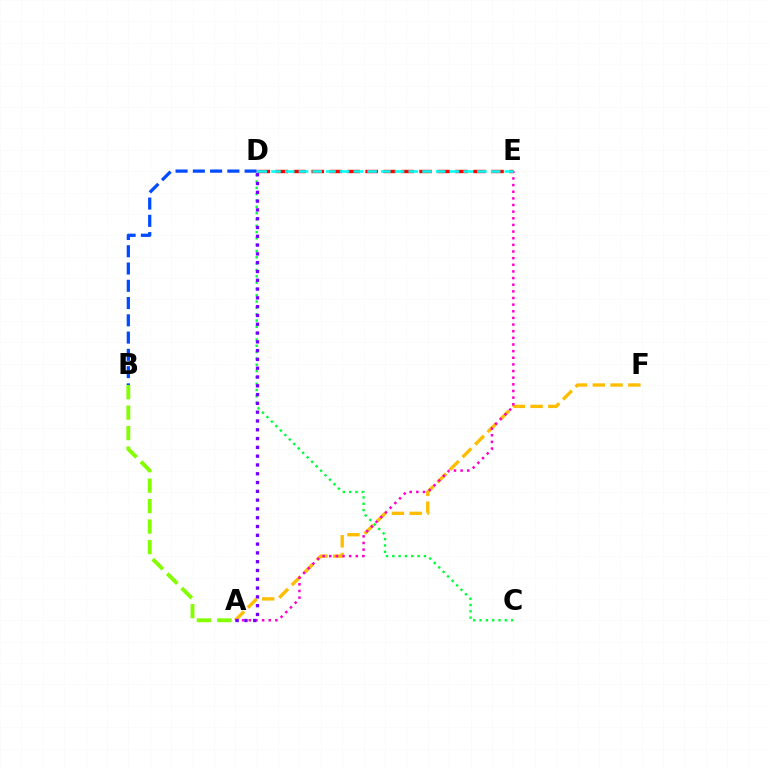{('A', 'F'): [{'color': '#ffbd00', 'line_style': 'dashed', 'thickness': 2.41}], ('B', 'D'): [{'color': '#004bff', 'line_style': 'dashed', 'thickness': 2.35}], ('D', 'E'): [{'color': '#ff0000', 'line_style': 'dashed', 'thickness': 2.44}, {'color': '#00fff6', 'line_style': 'dashed', 'thickness': 1.86}], ('A', 'E'): [{'color': '#ff00cf', 'line_style': 'dotted', 'thickness': 1.8}], ('A', 'B'): [{'color': '#84ff00', 'line_style': 'dashed', 'thickness': 2.78}], ('C', 'D'): [{'color': '#00ff39', 'line_style': 'dotted', 'thickness': 1.72}], ('A', 'D'): [{'color': '#7200ff', 'line_style': 'dotted', 'thickness': 2.39}]}